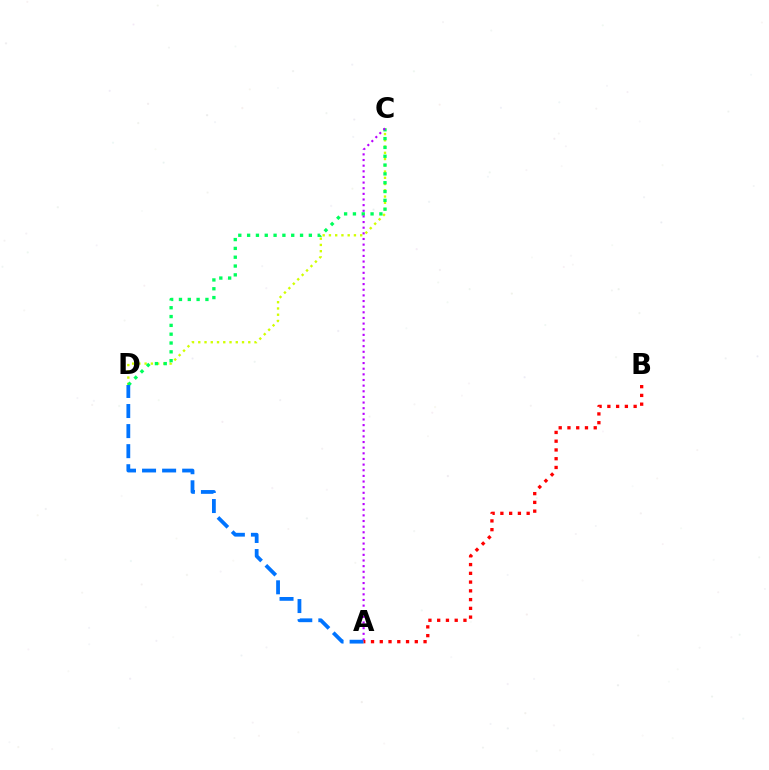{('C', 'D'): [{'color': '#d1ff00', 'line_style': 'dotted', 'thickness': 1.7}, {'color': '#00ff5c', 'line_style': 'dotted', 'thickness': 2.4}], ('A', 'D'): [{'color': '#0074ff', 'line_style': 'dashed', 'thickness': 2.73}], ('A', 'C'): [{'color': '#b900ff', 'line_style': 'dotted', 'thickness': 1.53}], ('A', 'B'): [{'color': '#ff0000', 'line_style': 'dotted', 'thickness': 2.38}]}